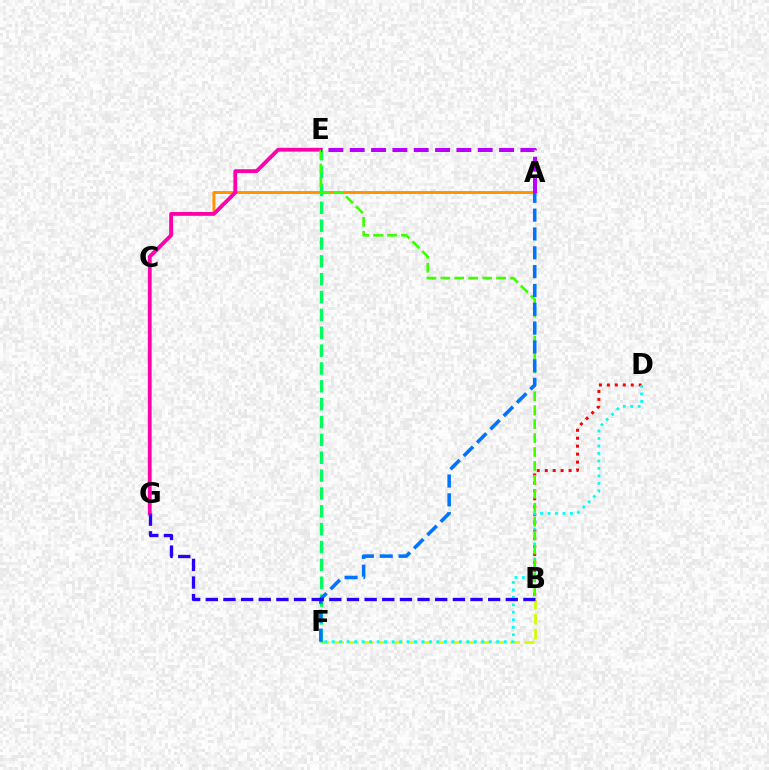{('A', 'C'): [{'color': '#ff9400', 'line_style': 'solid', 'thickness': 2.1}], ('B', 'F'): [{'color': '#d1ff00', 'line_style': 'dashed', 'thickness': 1.99}], ('B', 'D'): [{'color': '#ff0000', 'line_style': 'dotted', 'thickness': 2.16}], ('D', 'F'): [{'color': '#00fff6', 'line_style': 'dotted', 'thickness': 2.03}], ('E', 'G'): [{'color': '#ff00ac', 'line_style': 'solid', 'thickness': 2.74}], ('E', 'F'): [{'color': '#00ff5c', 'line_style': 'dashed', 'thickness': 2.43}], ('B', 'E'): [{'color': '#3dff00', 'line_style': 'dashed', 'thickness': 1.89}], ('A', 'F'): [{'color': '#0074ff', 'line_style': 'dashed', 'thickness': 2.56}], ('A', 'E'): [{'color': '#b900ff', 'line_style': 'dashed', 'thickness': 2.9}], ('B', 'G'): [{'color': '#2500ff', 'line_style': 'dashed', 'thickness': 2.4}]}